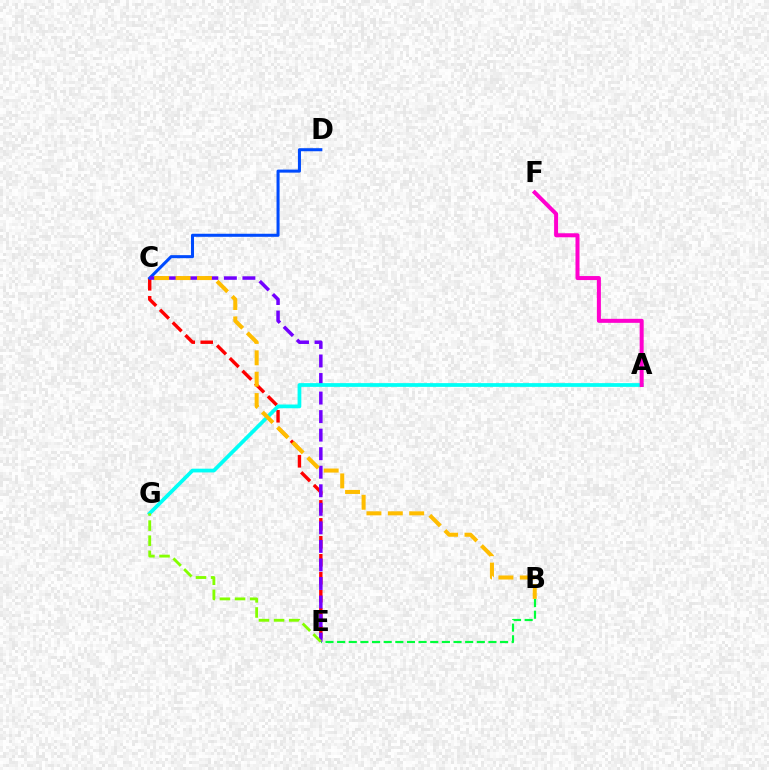{('C', 'E'): [{'color': '#ff0000', 'line_style': 'dashed', 'thickness': 2.44}, {'color': '#7200ff', 'line_style': 'dashed', 'thickness': 2.52}], ('B', 'E'): [{'color': '#00ff39', 'line_style': 'dashed', 'thickness': 1.58}], ('C', 'D'): [{'color': '#004bff', 'line_style': 'solid', 'thickness': 2.19}], ('A', 'G'): [{'color': '#00fff6', 'line_style': 'solid', 'thickness': 2.7}], ('A', 'F'): [{'color': '#ff00cf', 'line_style': 'solid', 'thickness': 2.89}], ('E', 'G'): [{'color': '#84ff00', 'line_style': 'dashed', 'thickness': 2.05}], ('B', 'C'): [{'color': '#ffbd00', 'line_style': 'dashed', 'thickness': 2.9}]}